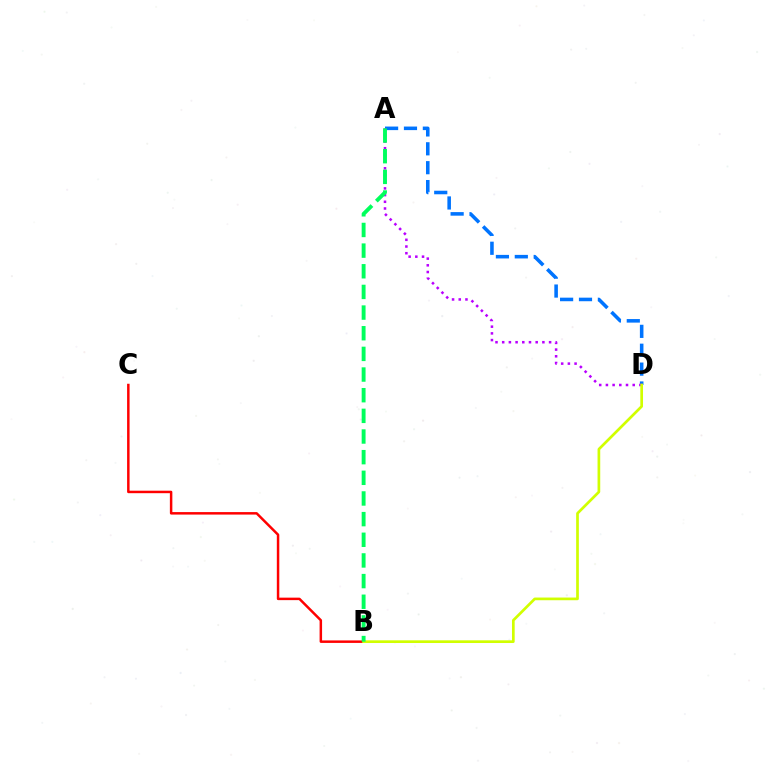{('B', 'C'): [{'color': '#ff0000', 'line_style': 'solid', 'thickness': 1.79}], ('A', 'D'): [{'color': '#0074ff', 'line_style': 'dashed', 'thickness': 2.57}, {'color': '#b900ff', 'line_style': 'dotted', 'thickness': 1.82}], ('B', 'D'): [{'color': '#d1ff00', 'line_style': 'solid', 'thickness': 1.94}], ('A', 'B'): [{'color': '#00ff5c', 'line_style': 'dashed', 'thickness': 2.81}]}